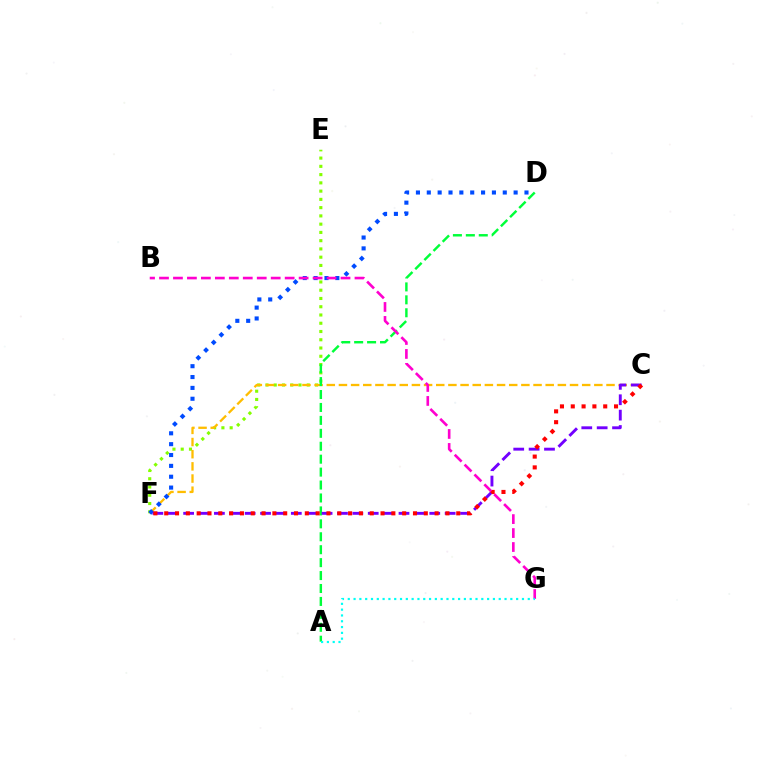{('E', 'F'): [{'color': '#84ff00', 'line_style': 'dotted', 'thickness': 2.24}], ('C', 'F'): [{'color': '#ffbd00', 'line_style': 'dashed', 'thickness': 1.65}, {'color': '#7200ff', 'line_style': 'dashed', 'thickness': 2.09}, {'color': '#ff0000', 'line_style': 'dotted', 'thickness': 2.94}], ('D', 'F'): [{'color': '#004bff', 'line_style': 'dotted', 'thickness': 2.95}], ('A', 'D'): [{'color': '#00ff39', 'line_style': 'dashed', 'thickness': 1.76}], ('B', 'G'): [{'color': '#ff00cf', 'line_style': 'dashed', 'thickness': 1.9}], ('A', 'G'): [{'color': '#00fff6', 'line_style': 'dotted', 'thickness': 1.58}]}